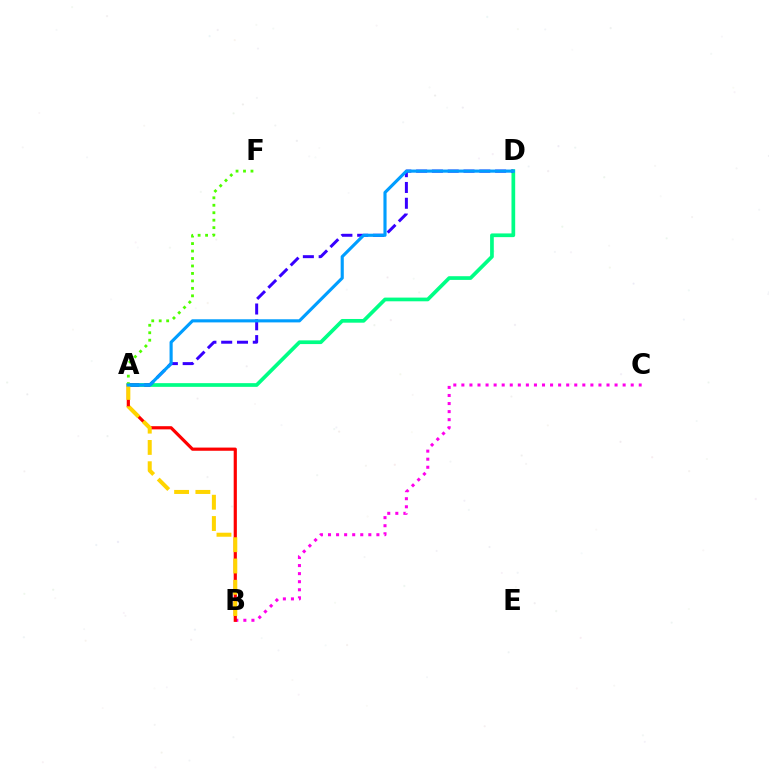{('B', 'C'): [{'color': '#ff00ed', 'line_style': 'dotted', 'thickness': 2.19}], ('A', 'D'): [{'color': '#00ff86', 'line_style': 'solid', 'thickness': 2.67}, {'color': '#3700ff', 'line_style': 'dashed', 'thickness': 2.15}, {'color': '#009eff', 'line_style': 'solid', 'thickness': 2.25}], ('A', 'B'): [{'color': '#ff0000', 'line_style': 'solid', 'thickness': 2.29}, {'color': '#ffd500', 'line_style': 'dashed', 'thickness': 2.89}], ('A', 'F'): [{'color': '#4fff00', 'line_style': 'dotted', 'thickness': 2.03}]}